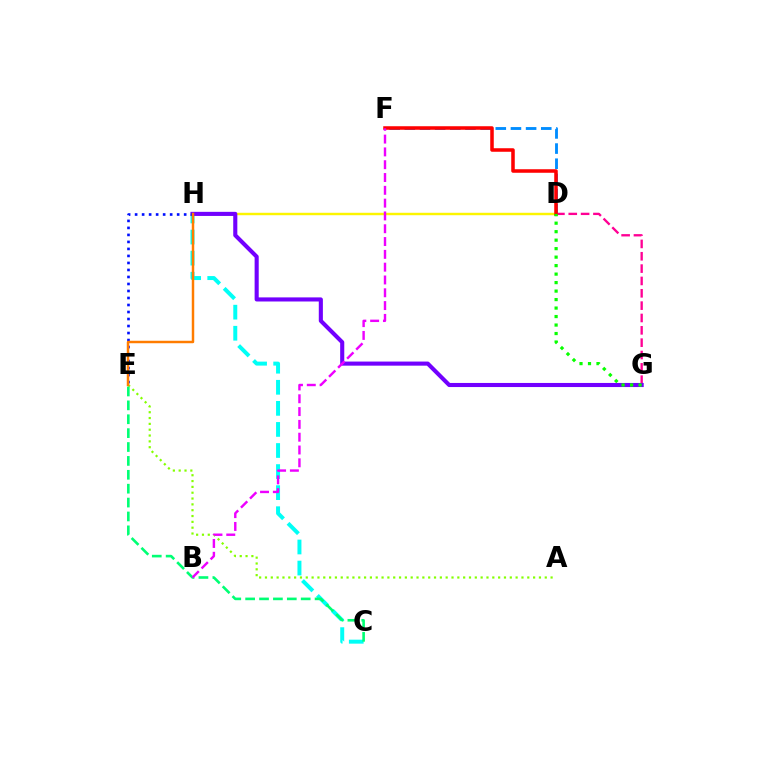{('D', 'F'): [{'color': '#008cff', 'line_style': 'dashed', 'thickness': 2.06}, {'color': '#ff0000', 'line_style': 'solid', 'thickness': 2.54}], ('D', 'H'): [{'color': '#fcf500', 'line_style': 'solid', 'thickness': 1.75}], ('C', 'H'): [{'color': '#00fff6', 'line_style': 'dashed', 'thickness': 2.86}], ('D', 'G'): [{'color': '#ff0094', 'line_style': 'dashed', 'thickness': 1.68}, {'color': '#08ff00', 'line_style': 'dotted', 'thickness': 2.31}], ('G', 'H'): [{'color': '#7200ff', 'line_style': 'solid', 'thickness': 2.95}], ('A', 'E'): [{'color': '#84ff00', 'line_style': 'dotted', 'thickness': 1.58}], ('E', 'H'): [{'color': '#0010ff', 'line_style': 'dotted', 'thickness': 1.9}, {'color': '#ff7c00', 'line_style': 'solid', 'thickness': 1.78}], ('C', 'E'): [{'color': '#00ff74', 'line_style': 'dashed', 'thickness': 1.89}], ('B', 'F'): [{'color': '#ee00ff', 'line_style': 'dashed', 'thickness': 1.74}]}